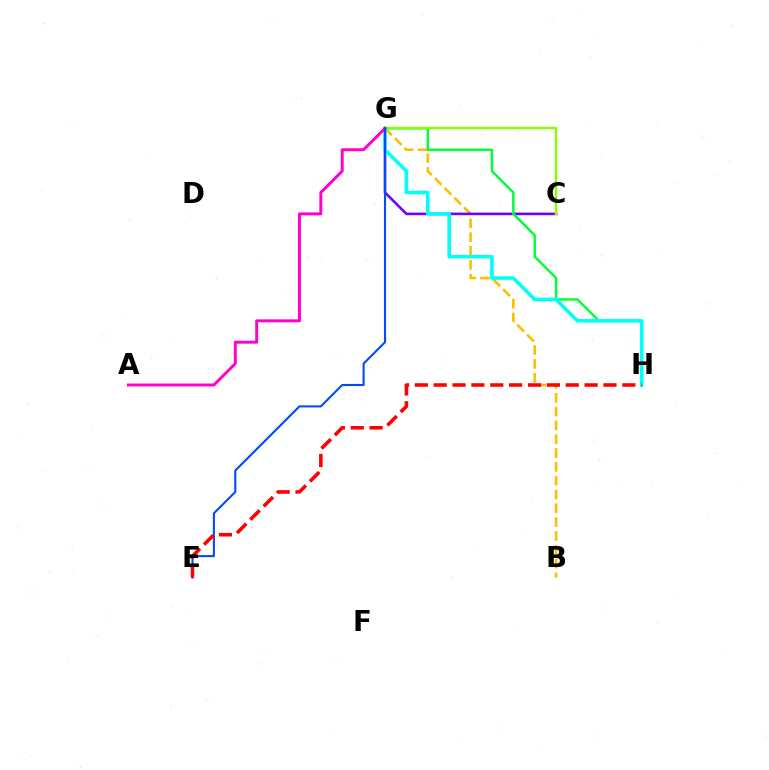{('B', 'G'): [{'color': '#ffbd00', 'line_style': 'dashed', 'thickness': 1.88}], ('C', 'G'): [{'color': '#7200ff', 'line_style': 'solid', 'thickness': 1.88}, {'color': '#84ff00', 'line_style': 'solid', 'thickness': 1.73}], ('G', 'H'): [{'color': '#00ff39', 'line_style': 'solid', 'thickness': 1.75}, {'color': '#00fff6', 'line_style': 'solid', 'thickness': 2.56}], ('A', 'G'): [{'color': '#ff00cf', 'line_style': 'solid', 'thickness': 2.13}], ('E', 'G'): [{'color': '#004bff', 'line_style': 'solid', 'thickness': 1.52}], ('E', 'H'): [{'color': '#ff0000', 'line_style': 'dashed', 'thickness': 2.56}]}